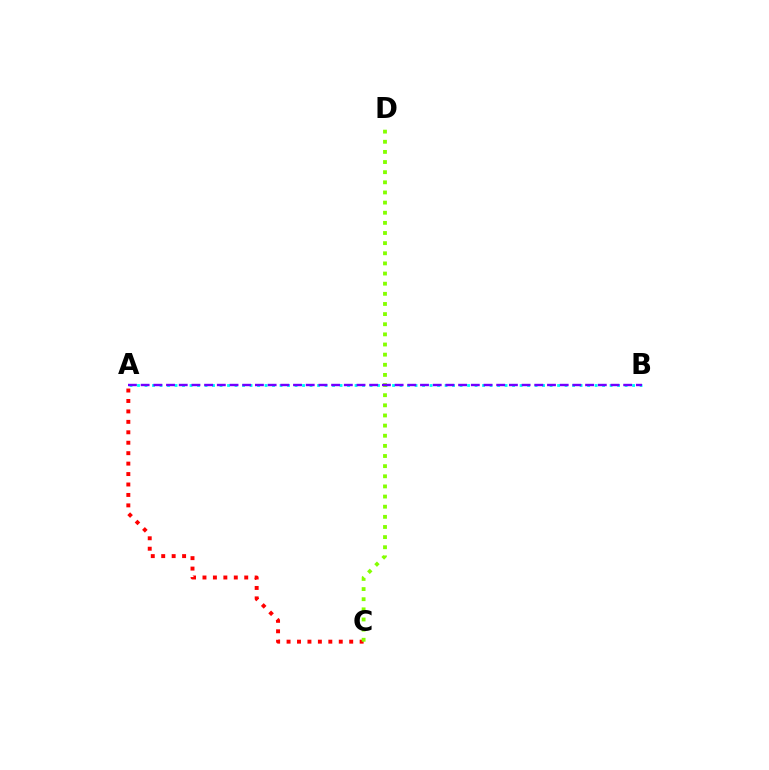{('A', 'C'): [{'color': '#ff0000', 'line_style': 'dotted', 'thickness': 2.84}], ('A', 'B'): [{'color': '#00fff6', 'line_style': 'dotted', 'thickness': 2.04}, {'color': '#7200ff', 'line_style': 'dashed', 'thickness': 1.73}], ('C', 'D'): [{'color': '#84ff00', 'line_style': 'dotted', 'thickness': 2.75}]}